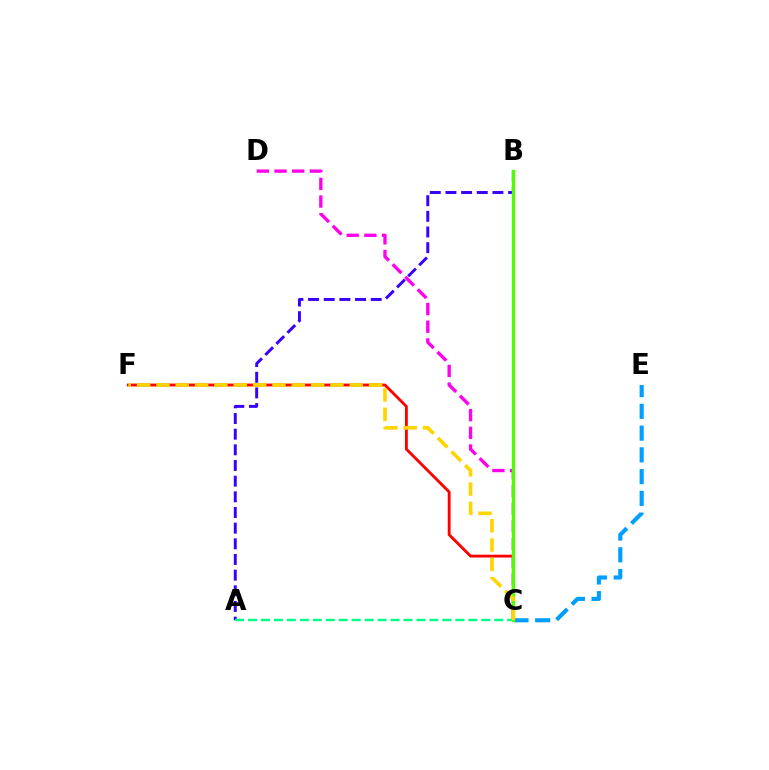{('C', 'E'): [{'color': '#009eff', 'line_style': 'dashed', 'thickness': 2.96}], ('C', 'F'): [{'color': '#ff0000', 'line_style': 'solid', 'thickness': 2.05}, {'color': '#ffd500', 'line_style': 'dashed', 'thickness': 2.63}], ('A', 'B'): [{'color': '#3700ff', 'line_style': 'dashed', 'thickness': 2.13}], ('C', 'D'): [{'color': '#ff00ed', 'line_style': 'dashed', 'thickness': 2.4}], ('B', 'C'): [{'color': '#4fff00', 'line_style': 'solid', 'thickness': 2.41}], ('A', 'C'): [{'color': '#00ff86', 'line_style': 'dashed', 'thickness': 1.76}]}